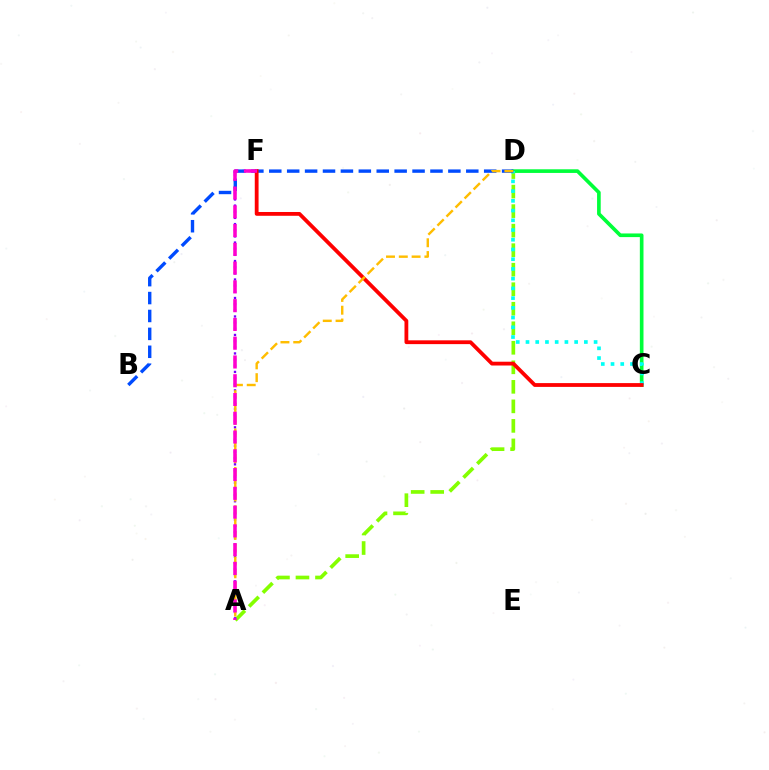{('A', 'D'): [{'color': '#84ff00', 'line_style': 'dashed', 'thickness': 2.65}, {'color': '#ffbd00', 'line_style': 'dashed', 'thickness': 1.74}], ('A', 'F'): [{'color': '#7200ff', 'line_style': 'dotted', 'thickness': 1.67}, {'color': '#ff00cf', 'line_style': 'dashed', 'thickness': 2.55}], ('C', 'D'): [{'color': '#00ff39', 'line_style': 'solid', 'thickness': 2.63}, {'color': '#00fff6', 'line_style': 'dotted', 'thickness': 2.64}], ('B', 'D'): [{'color': '#004bff', 'line_style': 'dashed', 'thickness': 2.43}], ('C', 'F'): [{'color': '#ff0000', 'line_style': 'solid', 'thickness': 2.74}]}